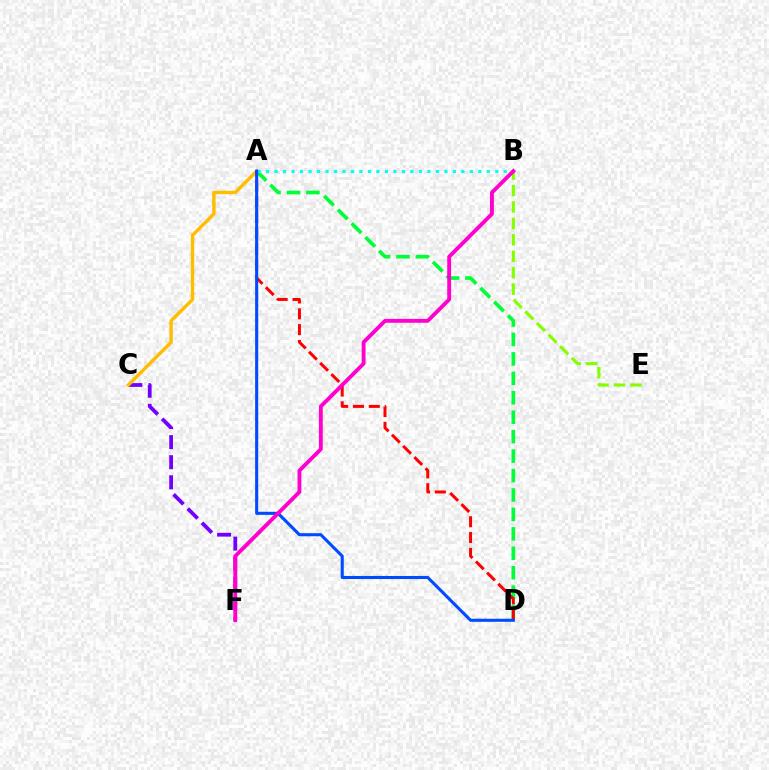{('C', 'F'): [{'color': '#7200ff', 'line_style': 'dashed', 'thickness': 2.73}], ('A', 'C'): [{'color': '#ffbd00', 'line_style': 'solid', 'thickness': 2.45}], ('A', 'D'): [{'color': '#00ff39', 'line_style': 'dashed', 'thickness': 2.64}, {'color': '#ff0000', 'line_style': 'dashed', 'thickness': 2.15}, {'color': '#004bff', 'line_style': 'solid', 'thickness': 2.21}], ('A', 'B'): [{'color': '#00fff6', 'line_style': 'dotted', 'thickness': 2.31}], ('B', 'E'): [{'color': '#84ff00', 'line_style': 'dashed', 'thickness': 2.23}], ('B', 'F'): [{'color': '#ff00cf', 'line_style': 'solid', 'thickness': 2.78}]}